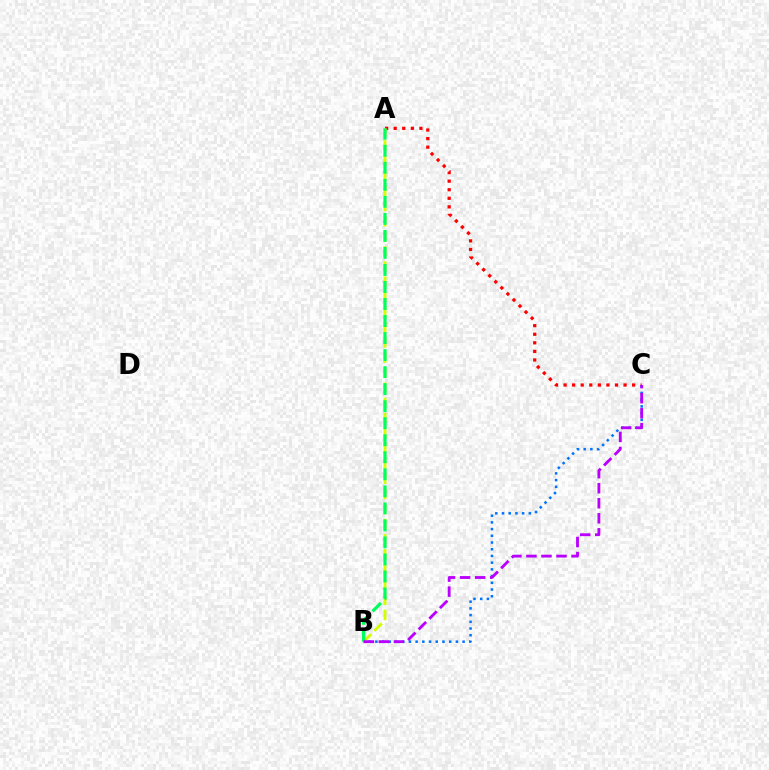{('A', 'C'): [{'color': '#ff0000', 'line_style': 'dotted', 'thickness': 2.33}], ('B', 'C'): [{'color': '#0074ff', 'line_style': 'dotted', 'thickness': 1.82}, {'color': '#b900ff', 'line_style': 'dashed', 'thickness': 2.04}], ('A', 'B'): [{'color': '#d1ff00', 'line_style': 'dashed', 'thickness': 2.06}, {'color': '#00ff5c', 'line_style': 'dashed', 'thickness': 2.31}]}